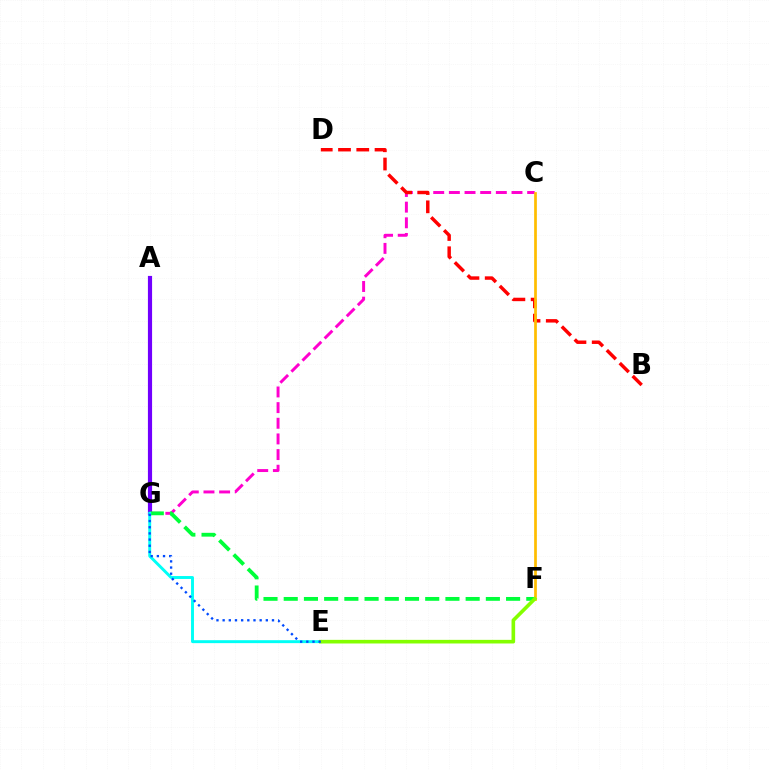{('C', 'G'): [{'color': '#ff00cf', 'line_style': 'dashed', 'thickness': 2.13}], ('A', 'G'): [{'color': '#7200ff', 'line_style': 'solid', 'thickness': 3.0}], ('B', 'D'): [{'color': '#ff0000', 'line_style': 'dashed', 'thickness': 2.48}], ('C', 'F'): [{'color': '#ffbd00', 'line_style': 'solid', 'thickness': 1.96}], ('F', 'G'): [{'color': '#00ff39', 'line_style': 'dashed', 'thickness': 2.75}], ('E', 'G'): [{'color': '#00fff6', 'line_style': 'solid', 'thickness': 2.11}, {'color': '#004bff', 'line_style': 'dotted', 'thickness': 1.68}], ('E', 'F'): [{'color': '#84ff00', 'line_style': 'solid', 'thickness': 2.61}]}